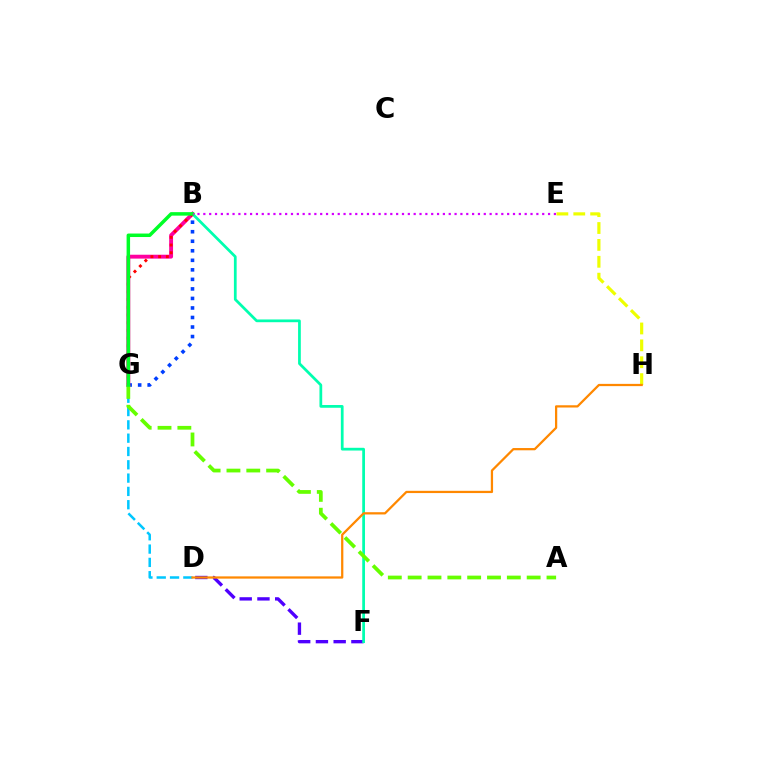{('D', 'G'): [{'color': '#00c7ff', 'line_style': 'dashed', 'thickness': 1.81}], ('E', 'H'): [{'color': '#eeff00', 'line_style': 'dashed', 'thickness': 2.29}], ('B', 'G'): [{'color': '#003fff', 'line_style': 'dotted', 'thickness': 2.59}, {'color': '#ff00a0', 'line_style': 'solid', 'thickness': 2.79}, {'color': '#ff0000', 'line_style': 'dotted', 'thickness': 2.09}, {'color': '#00ff27', 'line_style': 'solid', 'thickness': 2.51}], ('D', 'F'): [{'color': '#4f00ff', 'line_style': 'dashed', 'thickness': 2.41}], ('B', 'F'): [{'color': '#00ffaf', 'line_style': 'solid', 'thickness': 1.98}], ('D', 'H'): [{'color': '#ff8800', 'line_style': 'solid', 'thickness': 1.62}], ('A', 'G'): [{'color': '#66ff00', 'line_style': 'dashed', 'thickness': 2.69}], ('B', 'E'): [{'color': '#d600ff', 'line_style': 'dotted', 'thickness': 1.59}]}